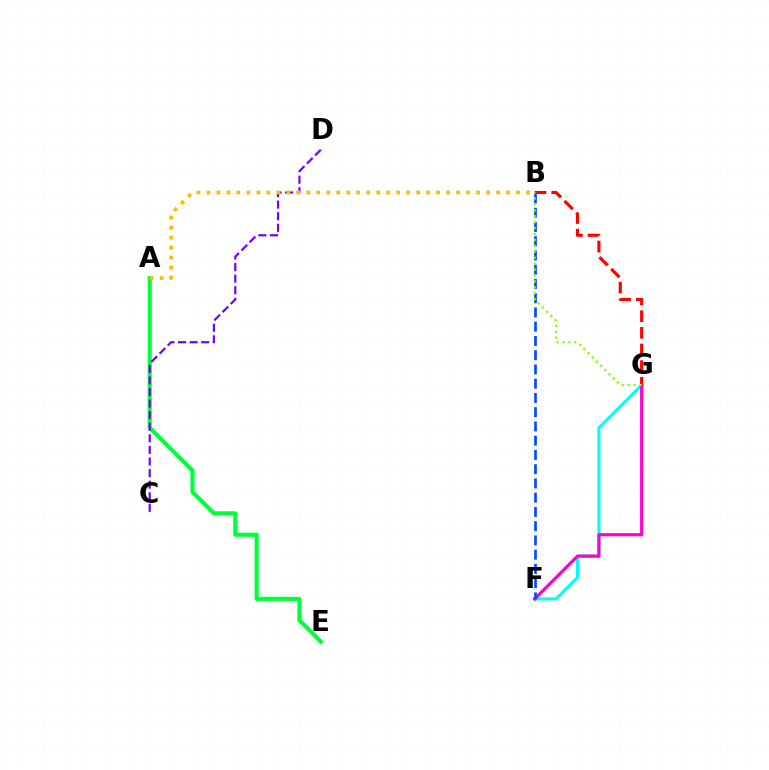{('F', 'G'): [{'color': '#00fff6', 'line_style': 'solid', 'thickness': 2.17}, {'color': '#ff00cf', 'line_style': 'solid', 'thickness': 2.28}], ('B', 'F'): [{'color': '#004bff', 'line_style': 'dashed', 'thickness': 1.94}], ('A', 'E'): [{'color': '#00ff39', 'line_style': 'solid', 'thickness': 2.96}], ('B', 'G'): [{'color': '#ff0000', 'line_style': 'dashed', 'thickness': 2.26}, {'color': '#84ff00', 'line_style': 'dotted', 'thickness': 1.61}], ('C', 'D'): [{'color': '#7200ff', 'line_style': 'dashed', 'thickness': 1.57}], ('A', 'B'): [{'color': '#ffbd00', 'line_style': 'dotted', 'thickness': 2.71}]}